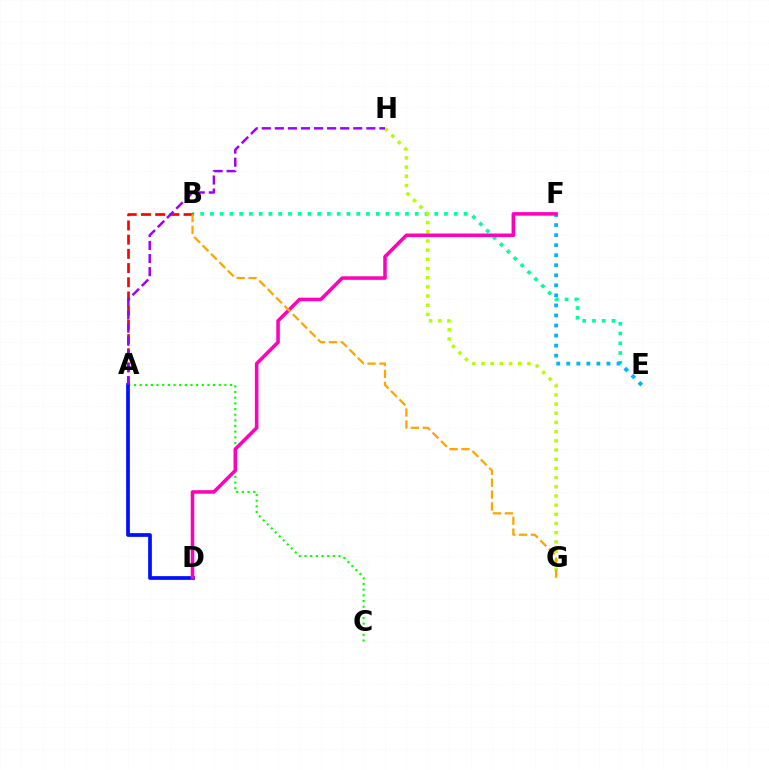{('B', 'E'): [{'color': '#00ff9d', 'line_style': 'dotted', 'thickness': 2.65}], ('A', 'C'): [{'color': '#08ff00', 'line_style': 'dotted', 'thickness': 1.54}], ('A', 'B'): [{'color': '#ff0000', 'line_style': 'dashed', 'thickness': 1.93}], ('E', 'F'): [{'color': '#00b5ff', 'line_style': 'dotted', 'thickness': 2.73}], ('G', 'H'): [{'color': '#b3ff00', 'line_style': 'dotted', 'thickness': 2.5}], ('A', 'D'): [{'color': '#0010ff', 'line_style': 'solid', 'thickness': 2.68}], ('A', 'H'): [{'color': '#9b00ff', 'line_style': 'dashed', 'thickness': 1.78}], ('D', 'F'): [{'color': '#ff00bd', 'line_style': 'solid', 'thickness': 2.55}], ('B', 'G'): [{'color': '#ffa500', 'line_style': 'dashed', 'thickness': 1.61}]}